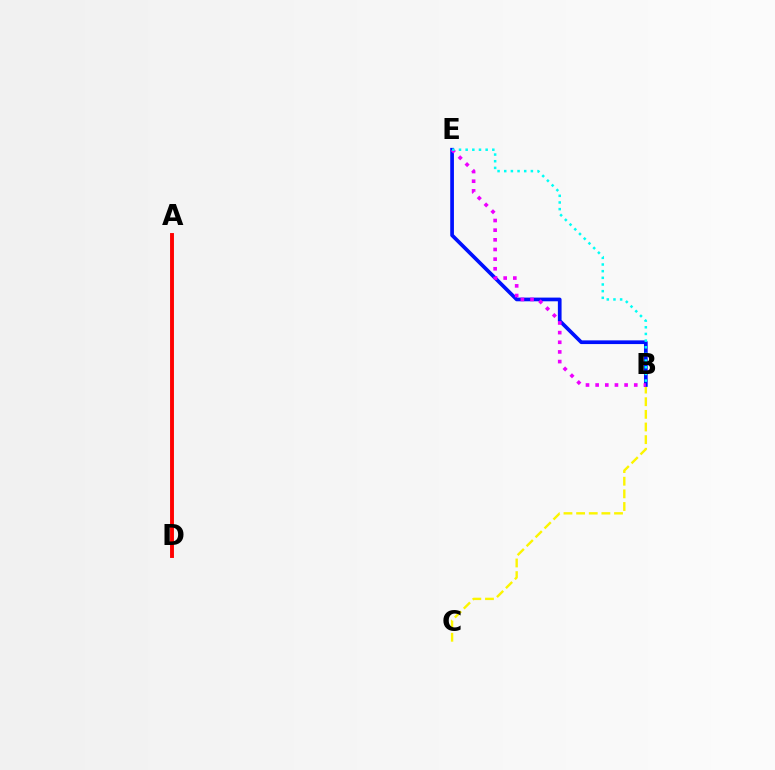{('B', 'C'): [{'color': '#fcf500', 'line_style': 'dashed', 'thickness': 1.72}], ('A', 'D'): [{'color': '#08ff00', 'line_style': 'dashed', 'thickness': 1.5}, {'color': '#ff0000', 'line_style': 'solid', 'thickness': 2.81}], ('B', 'E'): [{'color': '#0010ff', 'line_style': 'solid', 'thickness': 2.66}, {'color': '#ee00ff', 'line_style': 'dotted', 'thickness': 2.62}, {'color': '#00fff6', 'line_style': 'dotted', 'thickness': 1.81}]}